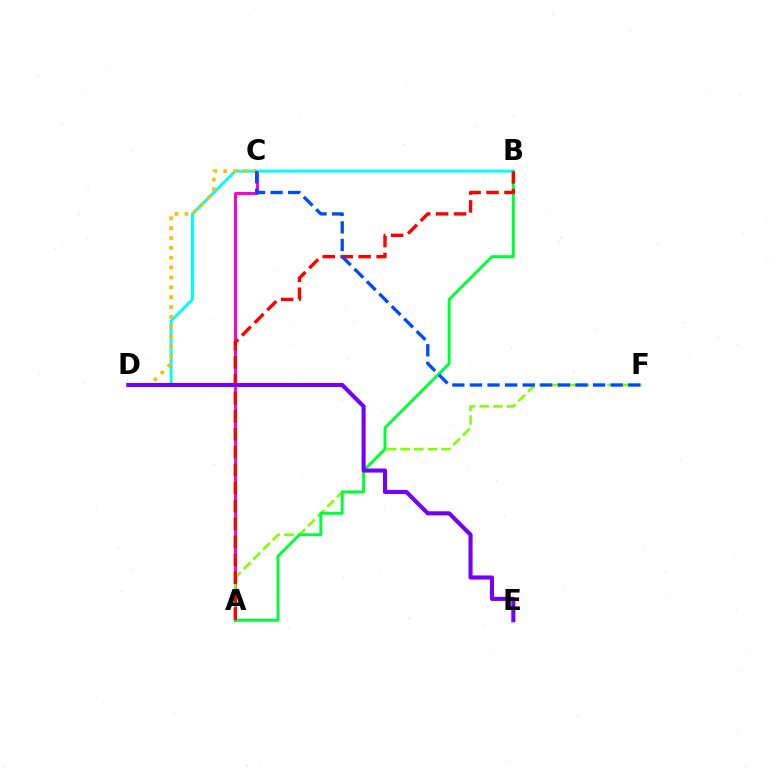{('A', 'C'): [{'color': '#ff00cf', 'line_style': 'solid', 'thickness': 2.14}], ('A', 'F'): [{'color': '#84ff00', 'line_style': 'dashed', 'thickness': 1.86}], ('A', 'B'): [{'color': '#00ff39', 'line_style': 'solid', 'thickness': 2.1}, {'color': '#ff0000', 'line_style': 'dashed', 'thickness': 2.44}], ('B', 'D'): [{'color': '#00fff6', 'line_style': 'solid', 'thickness': 2.14}], ('C', 'D'): [{'color': '#ffbd00', 'line_style': 'dotted', 'thickness': 2.68}], ('D', 'E'): [{'color': '#7200ff', 'line_style': 'solid', 'thickness': 2.95}], ('C', 'F'): [{'color': '#004bff', 'line_style': 'dashed', 'thickness': 2.39}]}